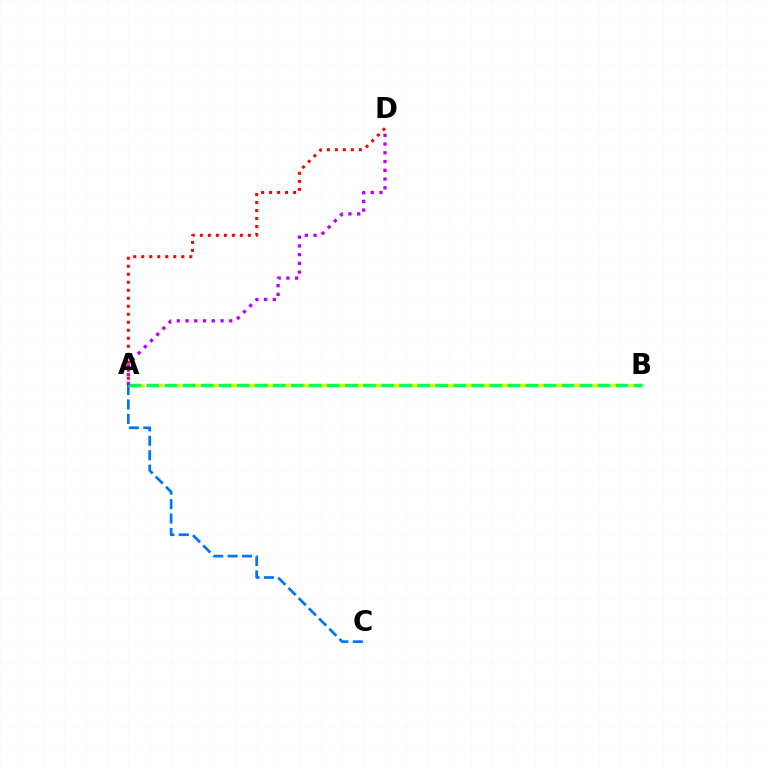{('A', 'C'): [{'color': '#0074ff', 'line_style': 'dashed', 'thickness': 1.96}], ('A', 'B'): [{'color': '#d1ff00', 'line_style': 'dashed', 'thickness': 2.5}, {'color': '#00ff5c', 'line_style': 'dashed', 'thickness': 2.45}], ('A', 'D'): [{'color': '#ff0000', 'line_style': 'dotted', 'thickness': 2.17}, {'color': '#b900ff', 'line_style': 'dotted', 'thickness': 2.38}]}